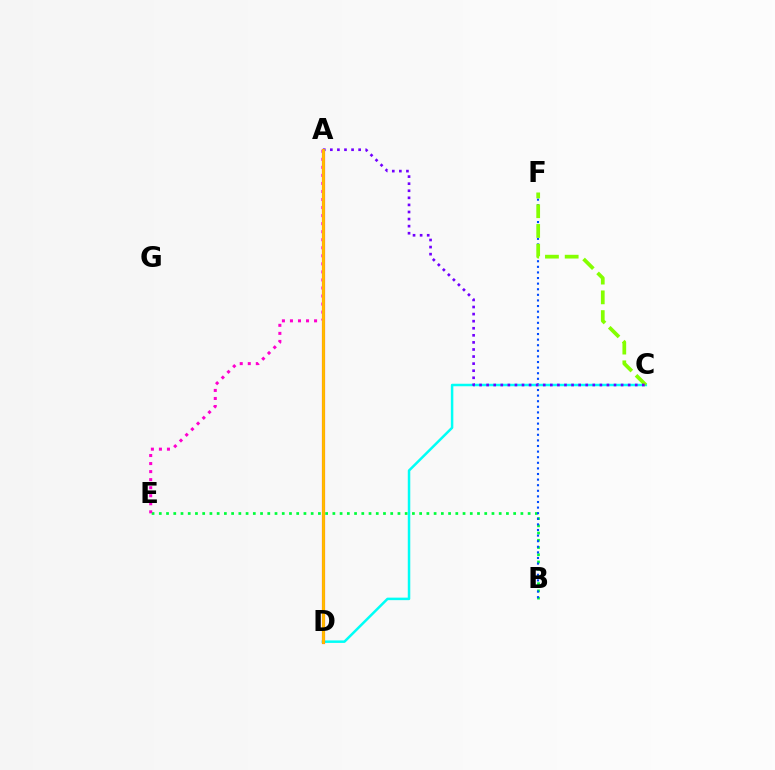{('B', 'E'): [{'color': '#00ff39', 'line_style': 'dotted', 'thickness': 1.96}], ('B', 'F'): [{'color': '#004bff', 'line_style': 'dotted', 'thickness': 1.52}], ('C', 'D'): [{'color': '#00fff6', 'line_style': 'solid', 'thickness': 1.8}], ('A', 'D'): [{'color': '#ff0000', 'line_style': 'solid', 'thickness': 2.26}, {'color': '#ffbd00', 'line_style': 'solid', 'thickness': 2.06}], ('A', 'E'): [{'color': '#ff00cf', 'line_style': 'dotted', 'thickness': 2.18}], ('C', 'F'): [{'color': '#84ff00', 'line_style': 'dashed', 'thickness': 2.68}], ('A', 'C'): [{'color': '#7200ff', 'line_style': 'dotted', 'thickness': 1.92}]}